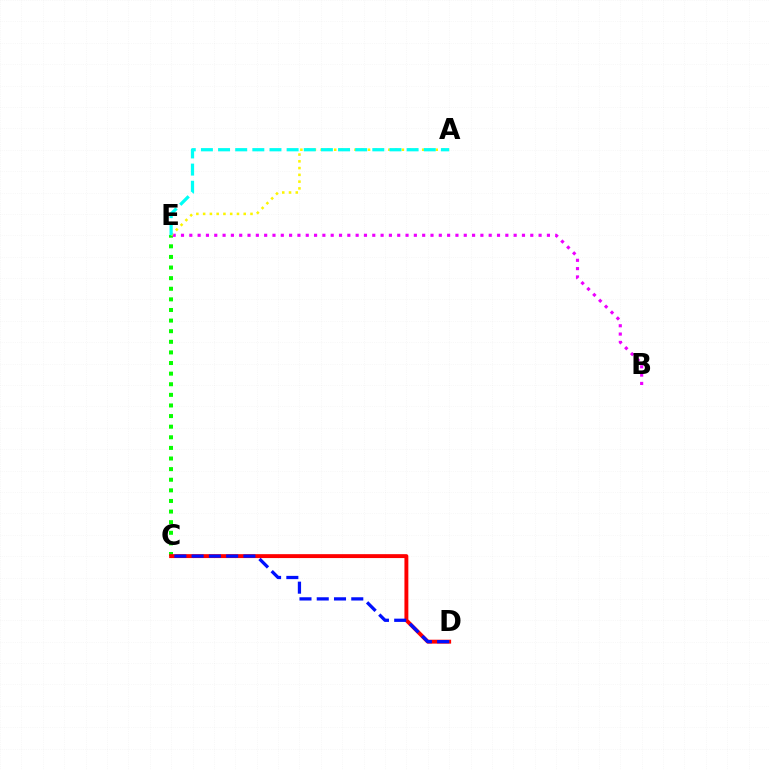{('C', 'E'): [{'color': '#08ff00', 'line_style': 'dotted', 'thickness': 2.88}], ('B', 'E'): [{'color': '#ee00ff', 'line_style': 'dotted', 'thickness': 2.26}], ('A', 'E'): [{'color': '#fcf500', 'line_style': 'dotted', 'thickness': 1.84}, {'color': '#00fff6', 'line_style': 'dashed', 'thickness': 2.33}], ('C', 'D'): [{'color': '#ff0000', 'line_style': 'solid', 'thickness': 2.82}, {'color': '#0010ff', 'line_style': 'dashed', 'thickness': 2.35}]}